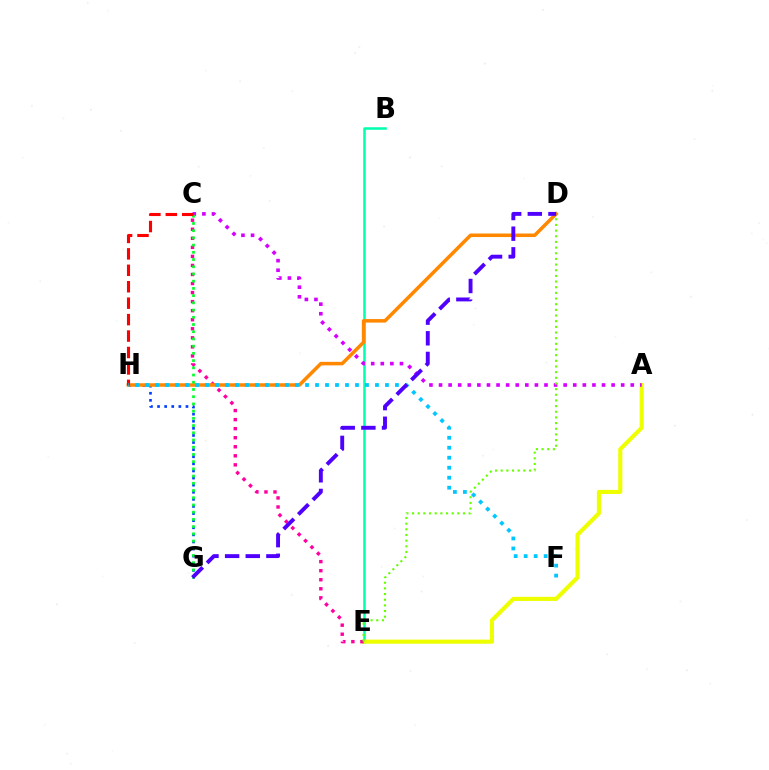{('B', 'E'): [{'color': '#00ffaf', 'line_style': 'solid', 'thickness': 1.81}], ('A', 'E'): [{'color': '#eeff00', 'line_style': 'solid', 'thickness': 2.96}], ('C', 'E'): [{'color': '#ff00a0', 'line_style': 'dotted', 'thickness': 2.46}], ('G', 'H'): [{'color': '#003fff', 'line_style': 'dotted', 'thickness': 1.93}], ('A', 'C'): [{'color': '#d600ff', 'line_style': 'dotted', 'thickness': 2.6}], ('D', 'E'): [{'color': '#66ff00', 'line_style': 'dotted', 'thickness': 1.54}], ('D', 'H'): [{'color': '#ff8800', 'line_style': 'solid', 'thickness': 2.54}], ('C', 'G'): [{'color': '#00ff27', 'line_style': 'dotted', 'thickness': 1.96}], ('C', 'H'): [{'color': '#ff0000', 'line_style': 'dashed', 'thickness': 2.23}], ('F', 'H'): [{'color': '#00c7ff', 'line_style': 'dotted', 'thickness': 2.71}], ('D', 'G'): [{'color': '#4f00ff', 'line_style': 'dashed', 'thickness': 2.8}]}